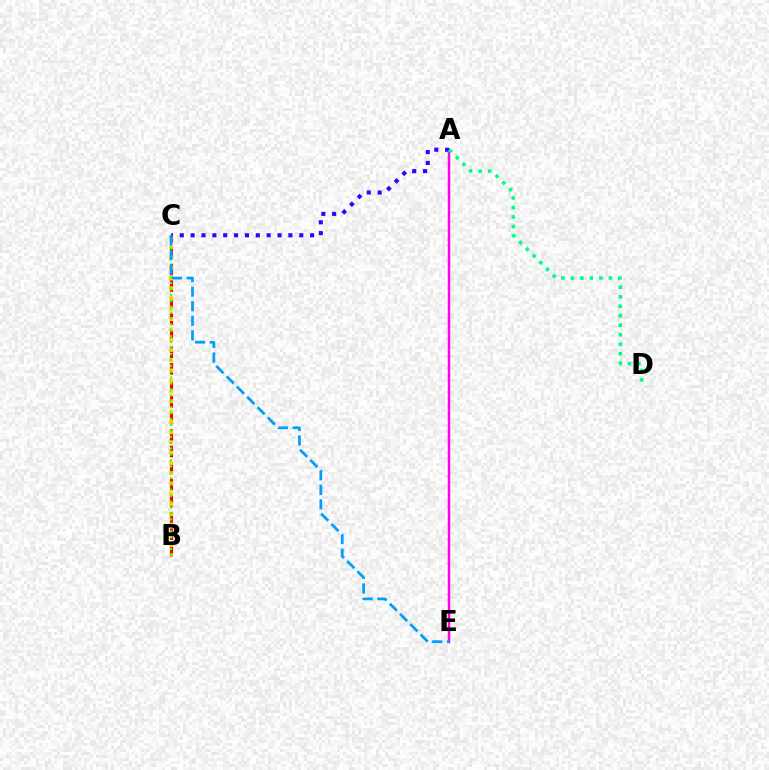{('B', 'C'): [{'color': '#ff0000', 'line_style': 'dashed', 'thickness': 2.25}, {'color': '#ffd500', 'line_style': 'dotted', 'thickness': 2.79}, {'color': '#4fff00', 'line_style': 'dotted', 'thickness': 1.61}], ('A', 'E'): [{'color': '#ff00ed', 'line_style': 'solid', 'thickness': 1.79}], ('A', 'C'): [{'color': '#3700ff', 'line_style': 'dotted', 'thickness': 2.95}], ('A', 'D'): [{'color': '#00ff86', 'line_style': 'dotted', 'thickness': 2.58}], ('C', 'E'): [{'color': '#009eff', 'line_style': 'dashed', 'thickness': 1.98}]}